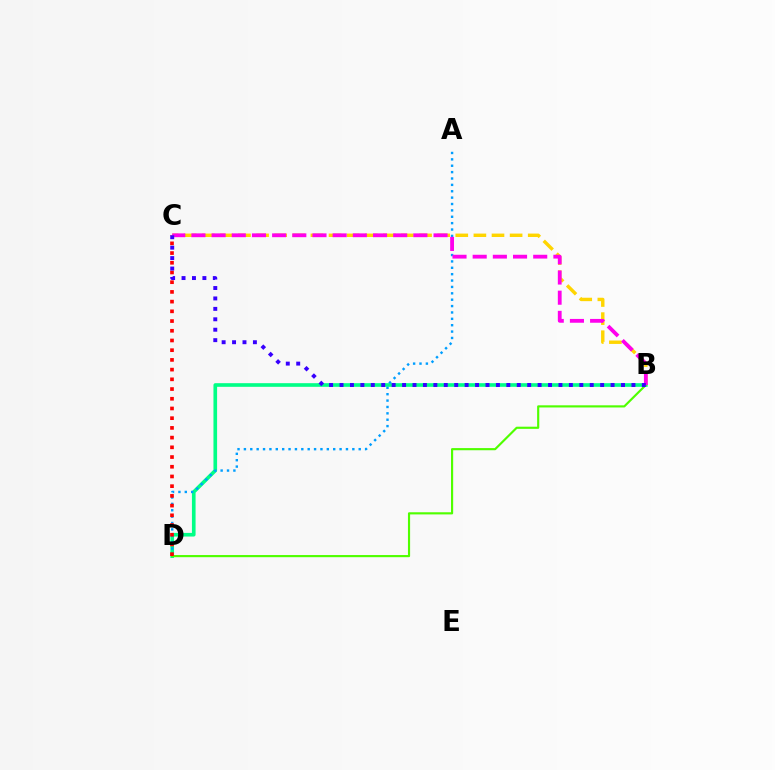{('B', 'D'): [{'color': '#00ff86', 'line_style': 'solid', 'thickness': 2.62}, {'color': '#4fff00', 'line_style': 'solid', 'thickness': 1.55}], ('A', 'D'): [{'color': '#009eff', 'line_style': 'dotted', 'thickness': 1.73}], ('C', 'D'): [{'color': '#ff0000', 'line_style': 'dotted', 'thickness': 2.64}], ('B', 'C'): [{'color': '#ffd500', 'line_style': 'dashed', 'thickness': 2.46}, {'color': '#ff00ed', 'line_style': 'dashed', 'thickness': 2.74}, {'color': '#3700ff', 'line_style': 'dotted', 'thickness': 2.83}]}